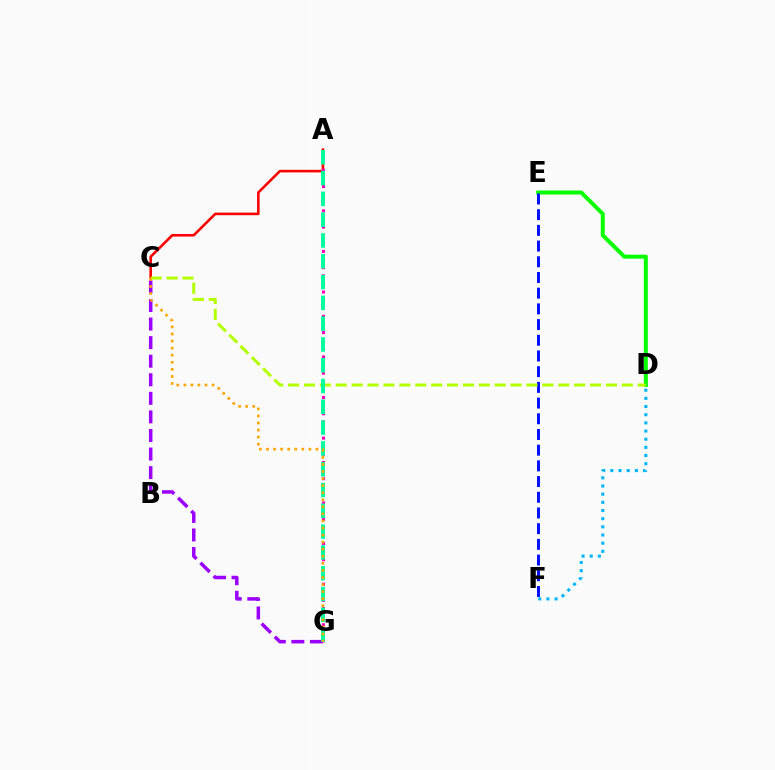{('A', 'C'): [{'color': '#ff0000', 'line_style': 'solid', 'thickness': 1.87}], ('A', 'G'): [{'color': '#ff00bd', 'line_style': 'dotted', 'thickness': 2.2}, {'color': '#00ff9d', 'line_style': 'dashed', 'thickness': 2.83}], ('D', 'F'): [{'color': '#00b5ff', 'line_style': 'dotted', 'thickness': 2.22}], ('D', 'E'): [{'color': '#08ff00', 'line_style': 'solid', 'thickness': 2.88}], ('E', 'F'): [{'color': '#0010ff', 'line_style': 'dashed', 'thickness': 2.13}], ('C', 'D'): [{'color': '#b3ff00', 'line_style': 'dashed', 'thickness': 2.16}], ('C', 'G'): [{'color': '#9b00ff', 'line_style': 'dashed', 'thickness': 2.52}, {'color': '#ffa500', 'line_style': 'dotted', 'thickness': 1.92}]}